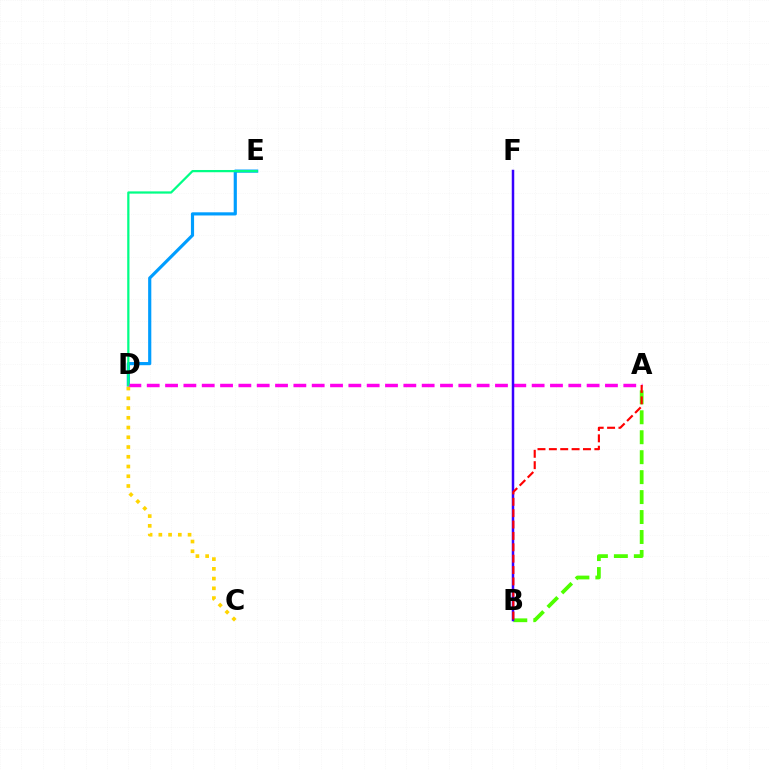{('D', 'E'): [{'color': '#009eff', 'line_style': 'solid', 'thickness': 2.28}, {'color': '#00ff86', 'line_style': 'solid', 'thickness': 1.61}], ('A', 'B'): [{'color': '#4fff00', 'line_style': 'dashed', 'thickness': 2.71}, {'color': '#ff0000', 'line_style': 'dashed', 'thickness': 1.55}], ('A', 'D'): [{'color': '#ff00ed', 'line_style': 'dashed', 'thickness': 2.49}], ('C', 'D'): [{'color': '#ffd500', 'line_style': 'dotted', 'thickness': 2.65}], ('B', 'F'): [{'color': '#3700ff', 'line_style': 'solid', 'thickness': 1.79}]}